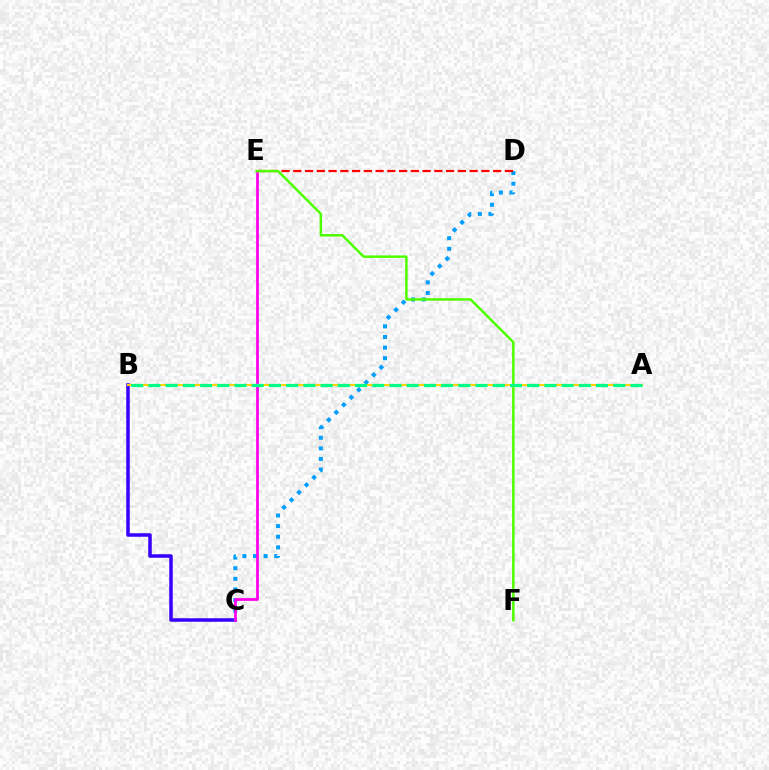{('B', 'C'): [{'color': '#3700ff', 'line_style': 'solid', 'thickness': 2.53}], ('C', 'D'): [{'color': '#009eff', 'line_style': 'dotted', 'thickness': 2.88}], ('C', 'E'): [{'color': '#ff00ed', 'line_style': 'solid', 'thickness': 1.98}], ('A', 'B'): [{'color': '#ffd500', 'line_style': 'solid', 'thickness': 1.5}, {'color': '#00ff86', 'line_style': 'dashed', 'thickness': 2.34}], ('D', 'E'): [{'color': '#ff0000', 'line_style': 'dashed', 'thickness': 1.6}], ('E', 'F'): [{'color': '#4fff00', 'line_style': 'solid', 'thickness': 1.81}]}